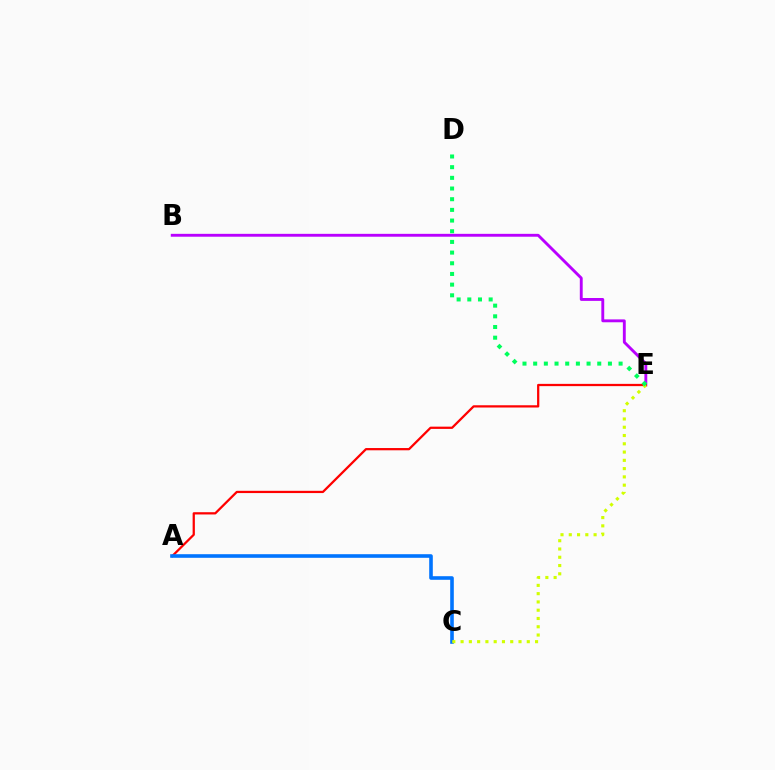{('B', 'E'): [{'color': '#b900ff', 'line_style': 'solid', 'thickness': 2.07}], ('A', 'E'): [{'color': '#ff0000', 'line_style': 'solid', 'thickness': 1.62}], ('A', 'C'): [{'color': '#0074ff', 'line_style': 'solid', 'thickness': 2.59}], ('C', 'E'): [{'color': '#d1ff00', 'line_style': 'dotted', 'thickness': 2.25}], ('D', 'E'): [{'color': '#00ff5c', 'line_style': 'dotted', 'thickness': 2.9}]}